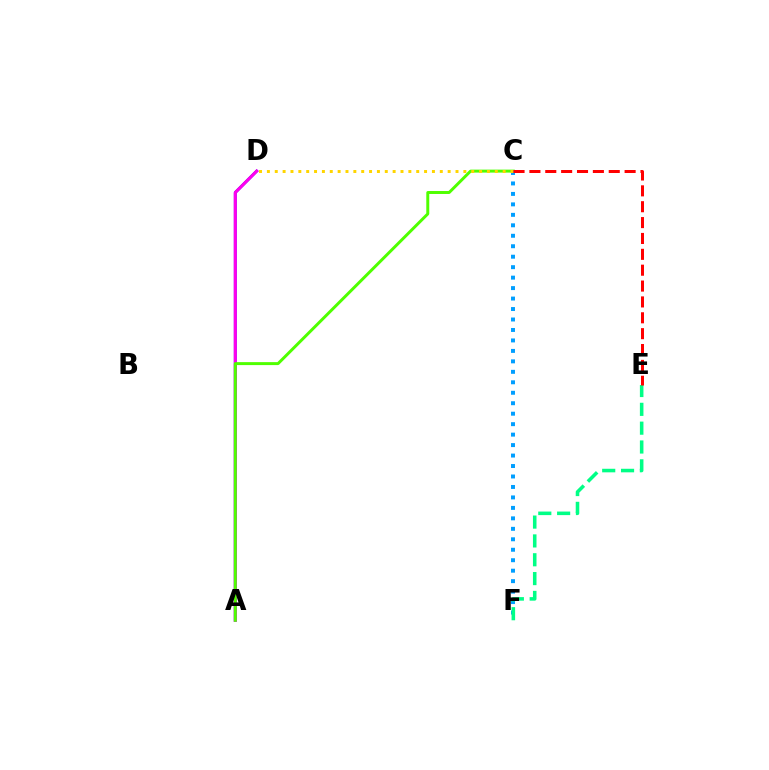{('A', 'D'): [{'color': '#3700ff', 'line_style': 'solid', 'thickness': 2.05}, {'color': '#ff00ed', 'line_style': 'solid', 'thickness': 2.15}], ('A', 'C'): [{'color': '#4fff00', 'line_style': 'solid', 'thickness': 2.13}], ('C', 'F'): [{'color': '#009eff', 'line_style': 'dotted', 'thickness': 2.84}], ('E', 'F'): [{'color': '#00ff86', 'line_style': 'dashed', 'thickness': 2.56}], ('C', 'D'): [{'color': '#ffd500', 'line_style': 'dotted', 'thickness': 2.14}], ('C', 'E'): [{'color': '#ff0000', 'line_style': 'dashed', 'thickness': 2.16}]}